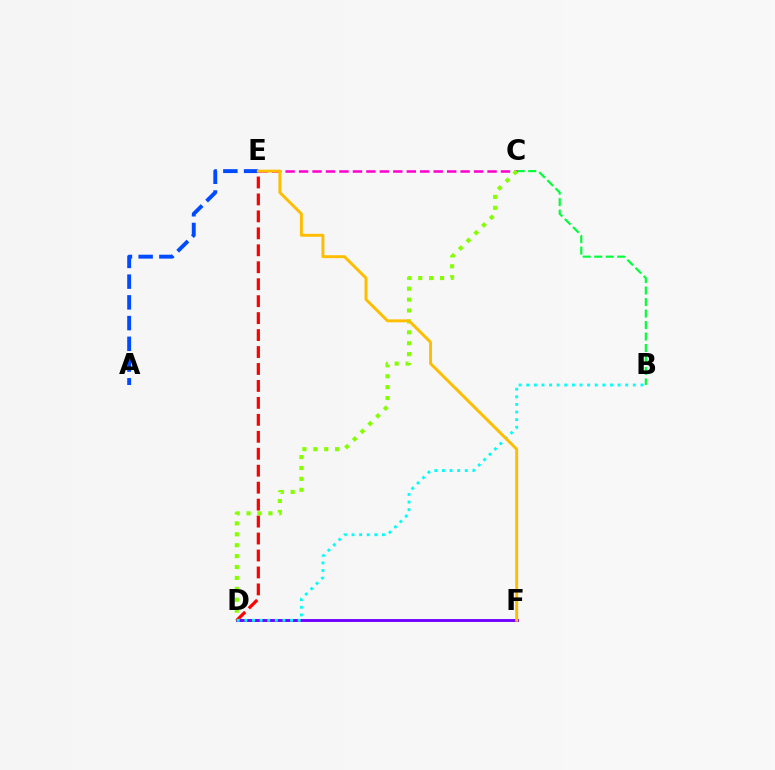{('D', 'F'): [{'color': '#7200ff', 'line_style': 'solid', 'thickness': 2.08}], ('A', 'E'): [{'color': '#004bff', 'line_style': 'dashed', 'thickness': 2.82}], ('B', 'C'): [{'color': '#00ff39', 'line_style': 'dashed', 'thickness': 1.56}], ('C', 'E'): [{'color': '#ff00cf', 'line_style': 'dashed', 'thickness': 1.83}], ('C', 'D'): [{'color': '#84ff00', 'line_style': 'dotted', 'thickness': 2.96}], ('D', 'E'): [{'color': '#ff0000', 'line_style': 'dashed', 'thickness': 2.3}], ('B', 'D'): [{'color': '#00fff6', 'line_style': 'dotted', 'thickness': 2.07}], ('E', 'F'): [{'color': '#ffbd00', 'line_style': 'solid', 'thickness': 2.1}]}